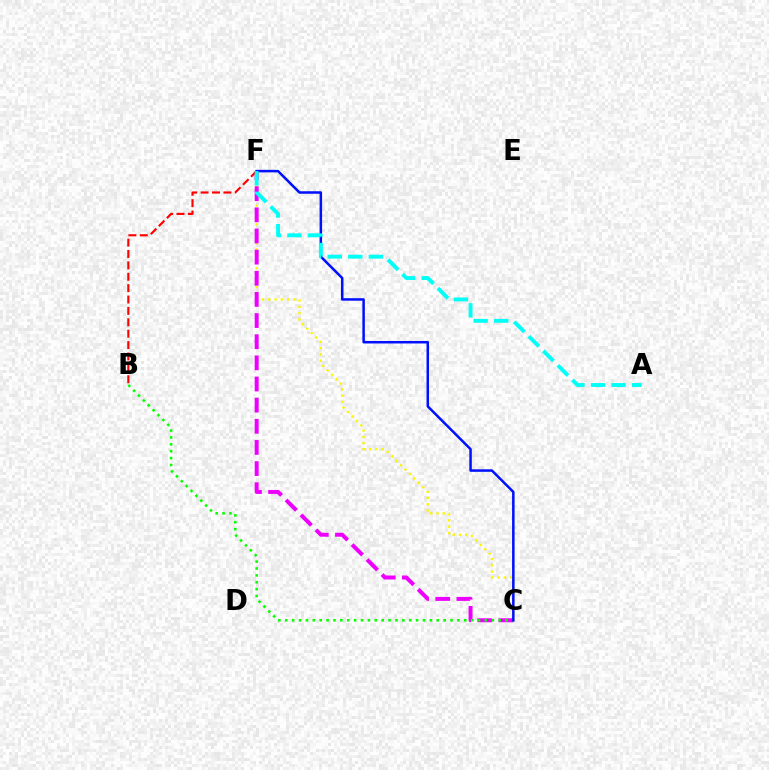{('C', 'F'): [{'color': '#fcf500', 'line_style': 'dotted', 'thickness': 1.7}, {'color': '#ee00ff', 'line_style': 'dashed', 'thickness': 2.87}, {'color': '#0010ff', 'line_style': 'solid', 'thickness': 1.81}], ('B', 'C'): [{'color': '#08ff00', 'line_style': 'dotted', 'thickness': 1.87}], ('B', 'F'): [{'color': '#ff0000', 'line_style': 'dashed', 'thickness': 1.55}], ('A', 'F'): [{'color': '#00fff6', 'line_style': 'dashed', 'thickness': 2.79}]}